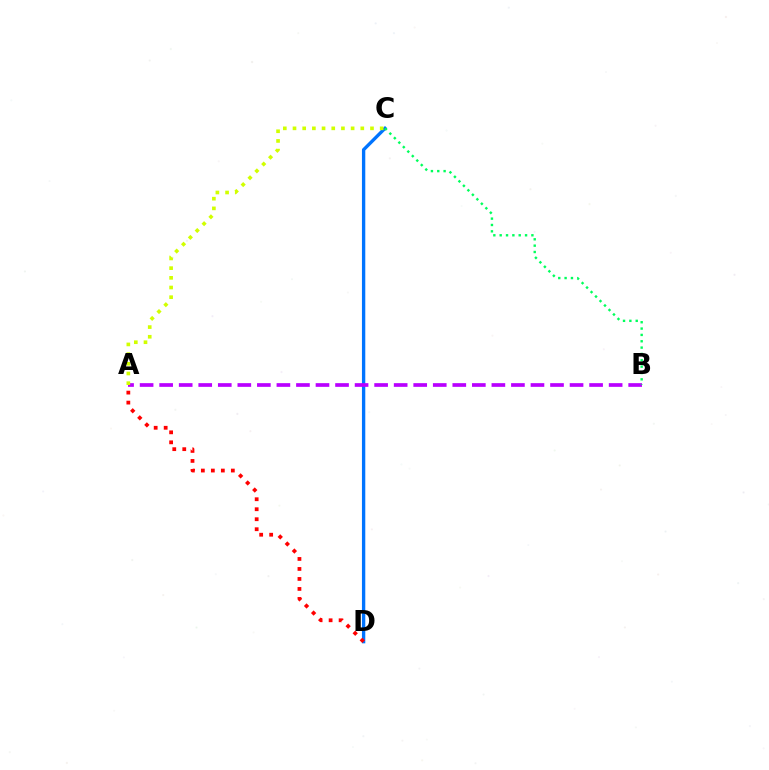{('C', 'D'): [{'color': '#0074ff', 'line_style': 'solid', 'thickness': 2.4}], ('A', 'D'): [{'color': '#ff0000', 'line_style': 'dotted', 'thickness': 2.72}], ('A', 'B'): [{'color': '#b900ff', 'line_style': 'dashed', 'thickness': 2.65}], ('A', 'C'): [{'color': '#d1ff00', 'line_style': 'dotted', 'thickness': 2.63}], ('B', 'C'): [{'color': '#00ff5c', 'line_style': 'dotted', 'thickness': 1.72}]}